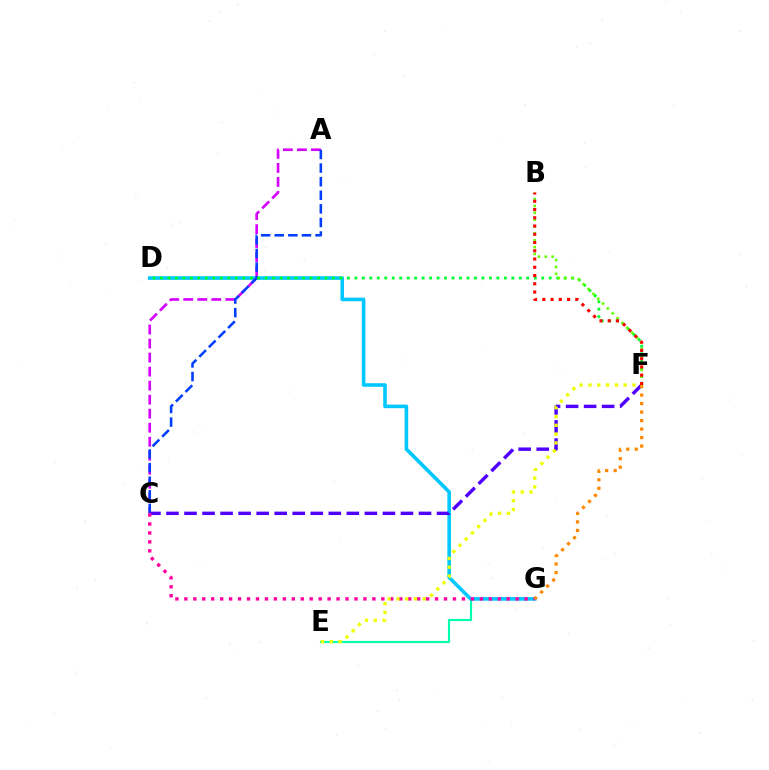{('E', 'G'): [{'color': '#00ffaf', 'line_style': 'solid', 'thickness': 1.56}], ('D', 'G'): [{'color': '#00c7ff', 'line_style': 'solid', 'thickness': 2.58}], ('A', 'C'): [{'color': '#d600ff', 'line_style': 'dashed', 'thickness': 1.9}, {'color': '#003fff', 'line_style': 'dashed', 'thickness': 1.85}], ('D', 'F'): [{'color': '#00ff27', 'line_style': 'dotted', 'thickness': 2.03}], ('B', 'F'): [{'color': '#66ff00', 'line_style': 'dotted', 'thickness': 1.86}, {'color': '#ff0000', 'line_style': 'dotted', 'thickness': 2.24}], ('C', 'F'): [{'color': '#4f00ff', 'line_style': 'dashed', 'thickness': 2.45}], ('C', 'G'): [{'color': '#ff00a0', 'line_style': 'dotted', 'thickness': 2.43}], ('F', 'G'): [{'color': '#ff8800', 'line_style': 'dotted', 'thickness': 2.31}], ('E', 'F'): [{'color': '#eeff00', 'line_style': 'dotted', 'thickness': 2.39}]}